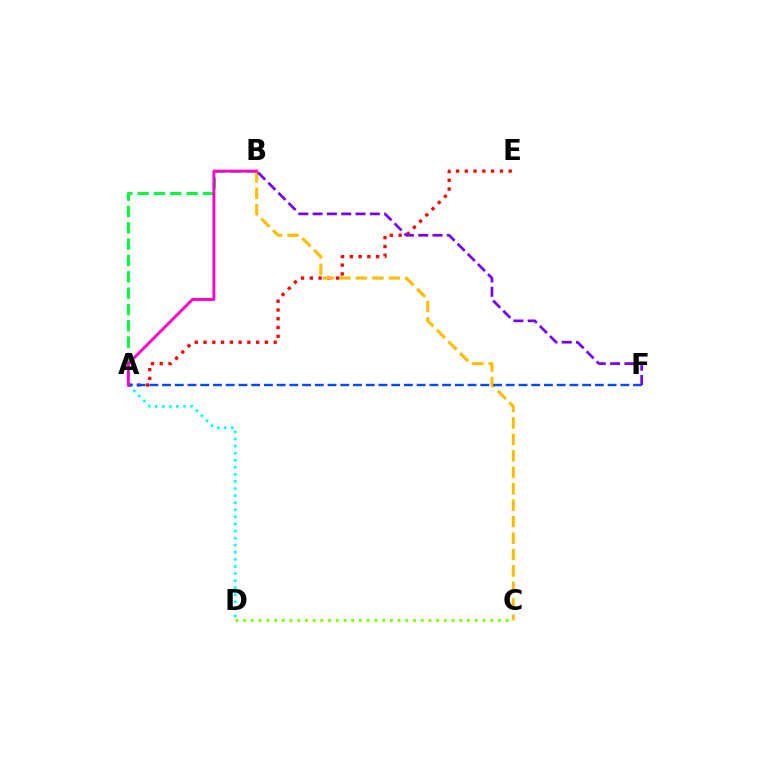{('A', 'D'): [{'color': '#00fff6', 'line_style': 'dotted', 'thickness': 1.92}], ('A', 'E'): [{'color': '#ff0000', 'line_style': 'dotted', 'thickness': 2.38}], ('A', 'B'): [{'color': '#00ff39', 'line_style': 'dashed', 'thickness': 2.22}, {'color': '#ff00cf', 'line_style': 'solid', 'thickness': 2.11}], ('B', 'C'): [{'color': '#ffbd00', 'line_style': 'dashed', 'thickness': 2.23}], ('A', 'F'): [{'color': '#004bff', 'line_style': 'dashed', 'thickness': 1.73}], ('B', 'F'): [{'color': '#7200ff', 'line_style': 'dashed', 'thickness': 1.94}], ('C', 'D'): [{'color': '#84ff00', 'line_style': 'dotted', 'thickness': 2.1}]}